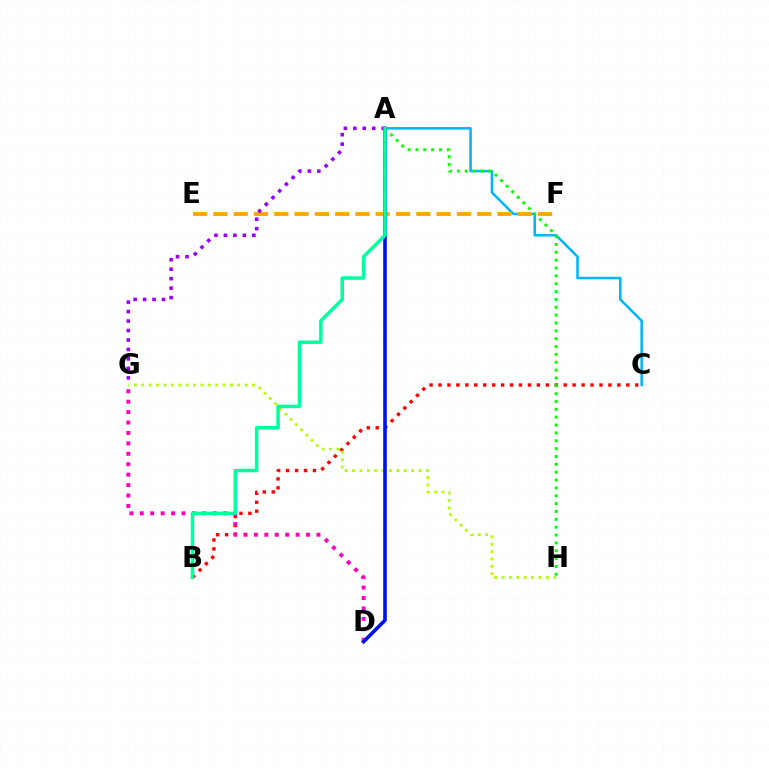{('A', 'C'): [{'color': '#00b5ff', 'line_style': 'solid', 'thickness': 1.83}], ('B', 'C'): [{'color': '#ff0000', 'line_style': 'dotted', 'thickness': 2.43}], ('A', 'H'): [{'color': '#08ff00', 'line_style': 'dotted', 'thickness': 2.13}], ('E', 'F'): [{'color': '#ffa500', 'line_style': 'dashed', 'thickness': 2.76}], ('G', 'H'): [{'color': '#b3ff00', 'line_style': 'dotted', 'thickness': 2.01}], ('D', 'G'): [{'color': '#ff00bd', 'line_style': 'dotted', 'thickness': 2.83}], ('A', 'D'): [{'color': '#0010ff', 'line_style': 'solid', 'thickness': 2.62}], ('A', 'G'): [{'color': '#9b00ff', 'line_style': 'dotted', 'thickness': 2.57}], ('A', 'B'): [{'color': '#00ff9d', 'line_style': 'solid', 'thickness': 2.51}]}